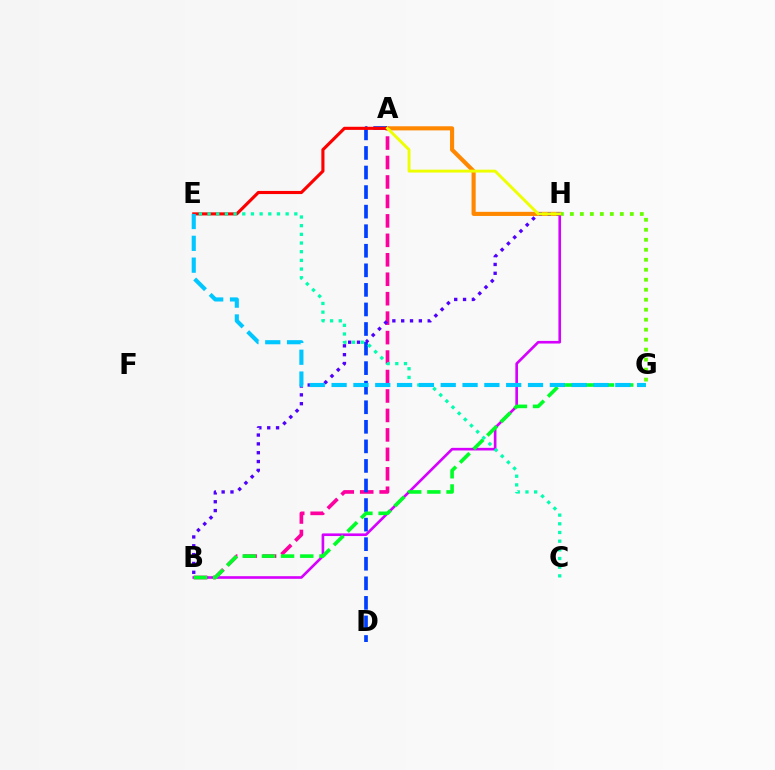{('A', 'B'): [{'color': '#ff00a0', 'line_style': 'dashed', 'thickness': 2.64}], ('A', 'H'): [{'color': '#ff8800', 'line_style': 'solid', 'thickness': 2.97}, {'color': '#eeff00', 'line_style': 'solid', 'thickness': 2.09}], ('G', 'H'): [{'color': '#66ff00', 'line_style': 'dotted', 'thickness': 2.71}], ('A', 'D'): [{'color': '#003fff', 'line_style': 'dashed', 'thickness': 2.66}], ('B', 'H'): [{'color': '#d600ff', 'line_style': 'solid', 'thickness': 1.9}, {'color': '#4f00ff', 'line_style': 'dotted', 'thickness': 2.4}], ('B', 'G'): [{'color': '#00ff27', 'line_style': 'dashed', 'thickness': 2.61}], ('A', 'E'): [{'color': '#ff0000', 'line_style': 'solid', 'thickness': 2.24}], ('C', 'E'): [{'color': '#00ffaf', 'line_style': 'dotted', 'thickness': 2.36}], ('E', 'G'): [{'color': '#00c7ff', 'line_style': 'dashed', 'thickness': 2.96}]}